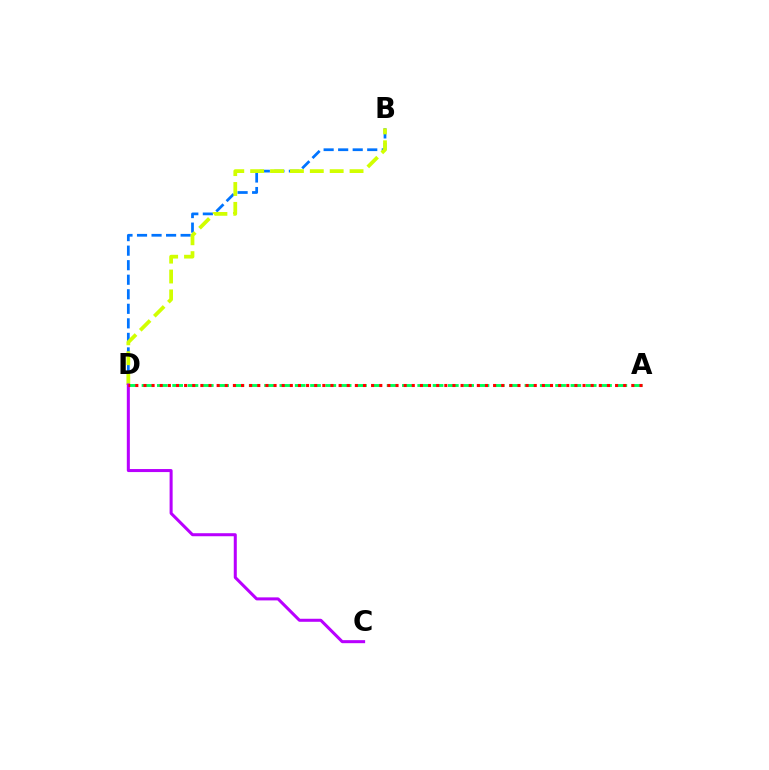{('B', 'D'): [{'color': '#0074ff', 'line_style': 'dashed', 'thickness': 1.97}, {'color': '#d1ff00', 'line_style': 'dashed', 'thickness': 2.7}], ('A', 'D'): [{'color': '#00ff5c', 'line_style': 'dashed', 'thickness': 2.08}, {'color': '#ff0000', 'line_style': 'dotted', 'thickness': 2.21}], ('C', 'D'): [{'color': '#b900ff', 'line_style': 'solid', 'thickness': 2.18}]}